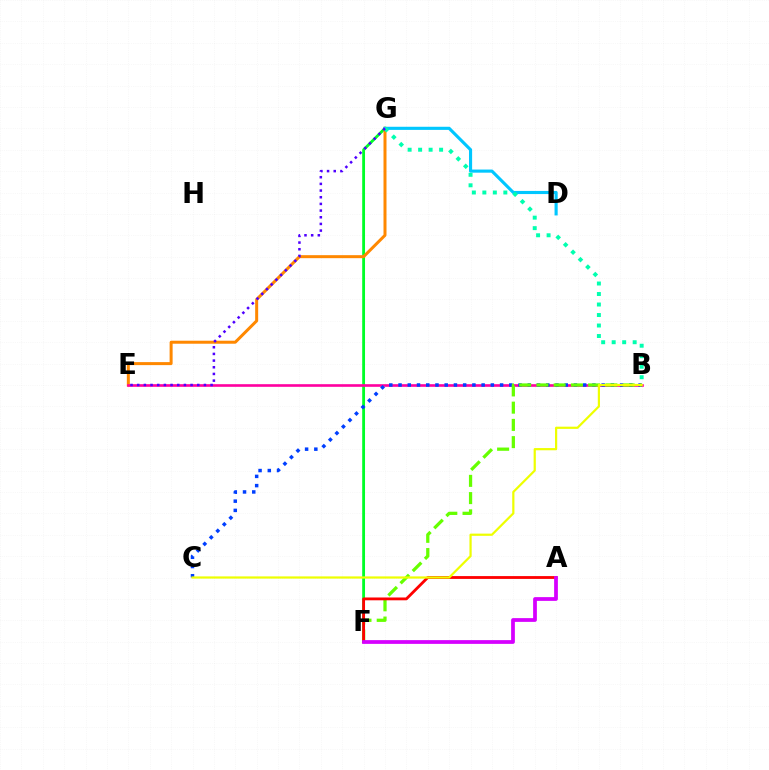{('F', 'G'): [{'color': '#00ff27', 'line_style': 'solid', 'thickness': 2.04}], ('E', 'G'): [{'color': '#ff8800', 'line_style': 'solid', 'thickness': 2.16}, {'color': '#4f00ff', 'line_style': 'dotted', 'thickness': 1.81}], ('B', 'E'): [{'color': '#ff00a0', 'line_style': 'solid', 'thickness': 1.89}], ('D', 'G'): [{'color': '#00c7ff', 'line_style': 'solid', 'thickness': 2.25}], ('B', 'C'): [{'color': '#003fff', 'line_style': 'dotted', 'thickness': 2.51}, {'color': '#eeff00', 'line_style': 'solid', 'thickness': 1.59}], ('B', 'F'): [{'color': '#66ff00', 'line_style': 'dashed', 'thickness': 2.34}], ('A', 'F'): [{'color': '#ff0000', 'line_style': 'solid', 'thickness': 2.03}, {'color': '#d600ff', 'line_style': 'solid', 'thickness': 2.7}], ('B', 'G'): [{'color': '#00ffaf', 'line_style': 'dotted', 'thickness': 2.85}]}